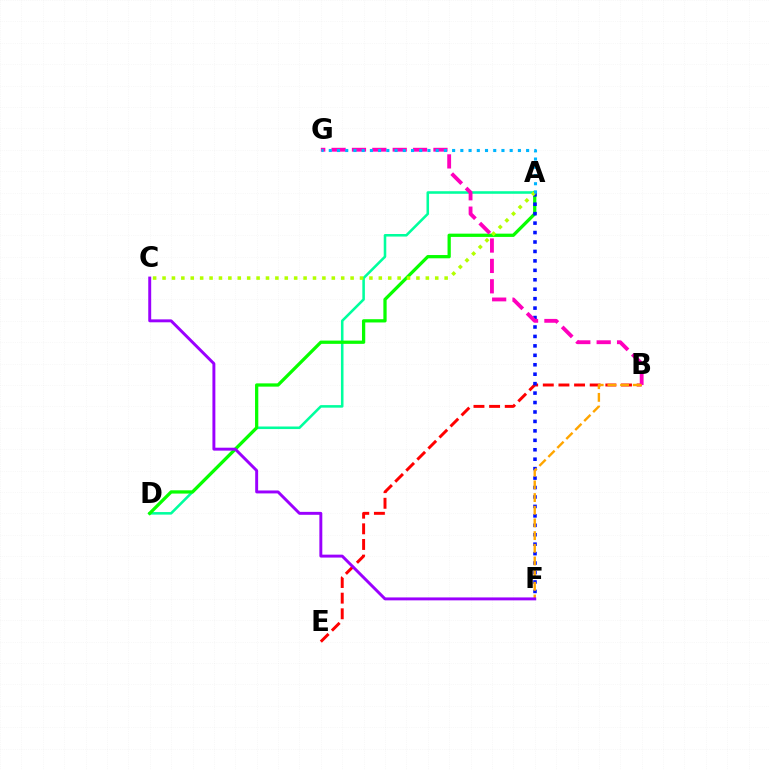{('B', 'E'): [{'color': '#ff0000', 'line_style': 'dashed', 'thickness': 2.12}], ('A', 'D'): [{'color': '#00ff9d', 'line_style': 'solid', 'thickness': 1.84}, {'color': '#08ff00', 'line_style': 'solid', 'thickness': 2.35}], ('A', 'F'): [{'color': '#0010ff', 'line_style': 'dotted', 'thickness': 2.57}], ('A', 'C'): [{'color': '#b3ff00', 'line_style': 'dotted', 'thickness': 2.55}], ('B', 'G'): [{'color': '#ff00bd', 'line_style': 'dashed', 'thickness': 2.77}], ('A', 'G'): [{'color': '#00b5ff', 'line_style': 'dotted', 'thickness': 2.23}], ('B', 'F'): [{'color': '#ffa500', 'line_style': 'dashed', 'thickness': 1.72}], ('C', 'F'): [{'color': '#9b00ff', 'line_style': 'solid', 'thickness': 2.11}]}